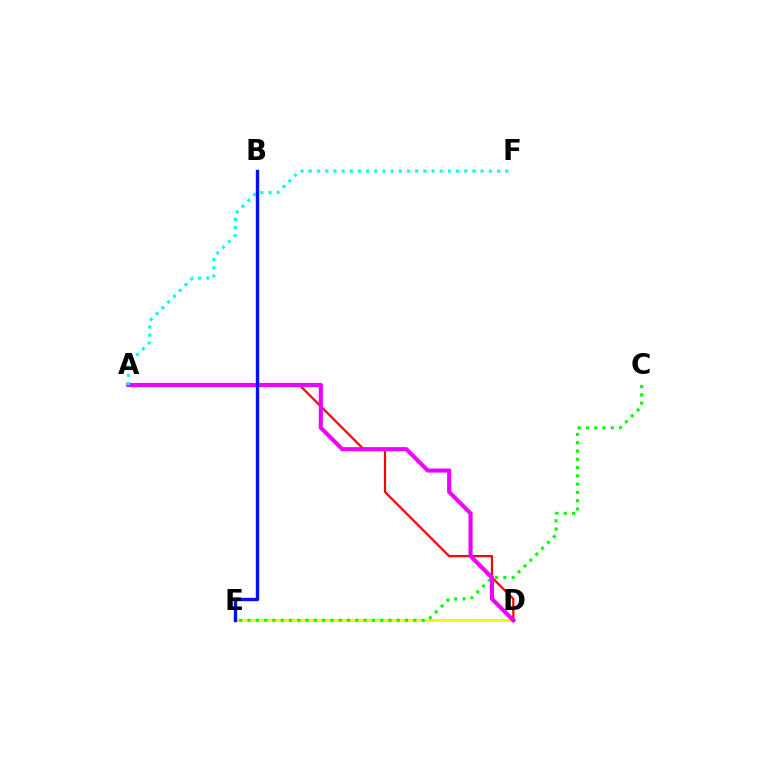{('A', 'D'): [{'color': '#ff0000', 'line_style': 'solid', 'thickness': 1.59}, {'color': '#ee00ff', 'line_style': 'solid', 'thickness': 2.96}], ('D', 'E'): [{'color': '#fcf500', 'line_style': 'solid', 'thickness': 2.15}], ('C', 'E'): [{'color': '#08ff00', 'line_style': 'dotted', 'thickness': 2.25}], ('A', 'F'): [{'color': '#00fff6', 'line_style': 'dotted', 'thickness': 2.22}], ('B', 'E'): [{'color': '#0010ff', 'line_style': 'solid', 'thickness': 2.43}]}